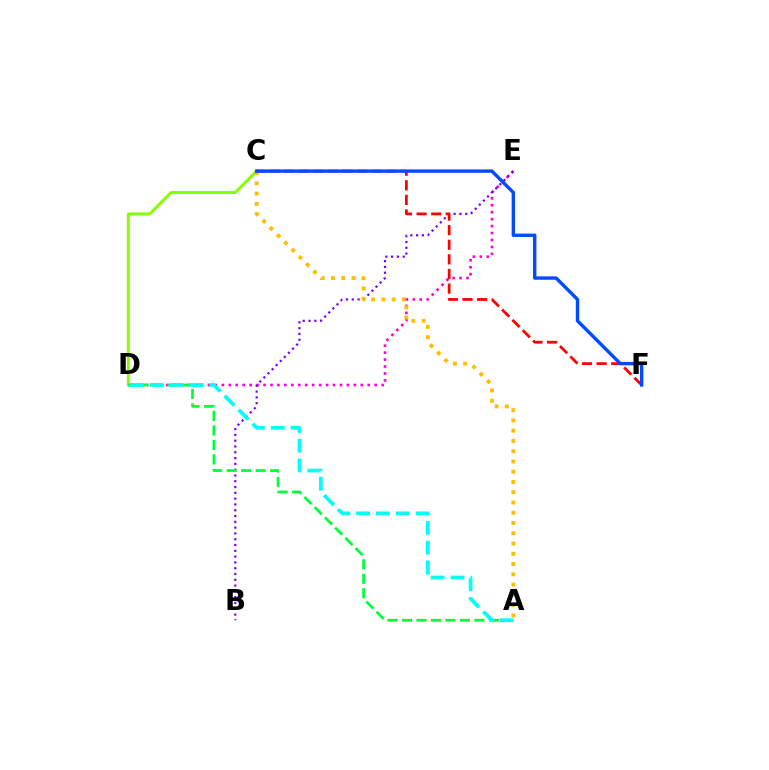{('D', 'E'): [{'color': '#ff00cf', 'line_style': 'dotted', 'thickness': 1.89}], ('B', 'E'): [{'color': '#7200ff', 'line_style': 'dotted', 'thickness': 1.57}], ('C', 'D'): [{'color': '#84ff00', 'line_style': 'solid', 'thickness': 2.13}], ('A', 'D'): [{'color': '#00ff39', 'line_style': 'dashed', 'thickness': 1.97}, {'color': '#00fff6', 'line_style': 'dashed', 'thickness': 2.69}], ('A', 'C'): [{'color': '#ffbd00', 'line_style': 'dotted', 'thickness': 2.79}], ('C', 'F'): [{'color': '#ff0000', 'line_style': 'dashed', 'thickness': 1.98}, {'color': '#004bff', 'line_style': 'solid', 'thickness': 2.44}]}